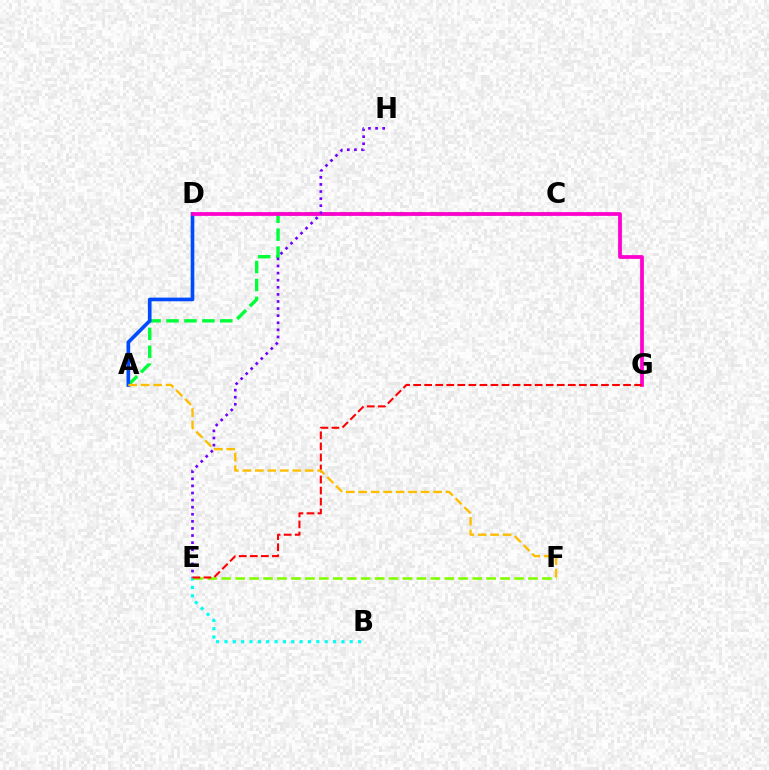{('B', 'E'): [{'color': '#00fff6', 'line_style': 'dotted', 'thickness': 2.27}], ('A', 'C'): [{'color': '#00ff39', 'line_style': 'dashed', 'thickness': 2.43}], ('E', 'F'): [{'color': '#84ff00', 'line_style': 'dashed', 'thickness': 1.89}], ('A', 'D'): [{'color': '#004bff', 'line_style': 'solid', 'thickness': 2.63}], ('D', 'G'): [{'color': '#ff00cf', 'line_style': 'solid', 'thickness': 2.7}], ('E', 'H'): [{'color': '#7200ff', 'line_style': 'dotted', 'thickness': 1.93}], ('E', 'G'): [{'color': '#ff0000', 'line_style': 'dashed', 'thickness': 1.5}], ('A', 'F'): [{'color': '#ffbd00', 'line_style': 'dashed', 'thickness': 1.69}]}